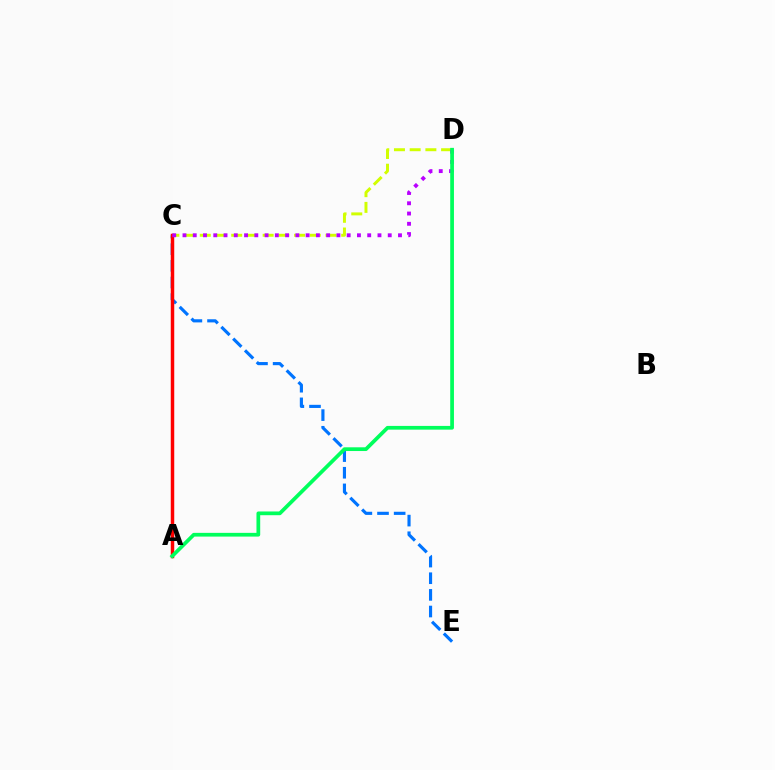{('C', 'D'): [{'color': '#d1ff00', 'line_style': 'dashed', 'thickness': 2.13}, {'color': '#b900ff', 'line_style': 'dotted', 'thickness': 2.79}], ('C', 'E'): [{'color': '#0074ff', 'line_style': 'dashed', 'thickness': 2.26}], ('A', 'C'): [{'color': '#ff0000', 'line_style': 'solid', 'thickness': 2.5}], ('A', 'D'): [{'color': '#00ff5c', 'line_style': 'solid', 'thickness': 2.68}]}